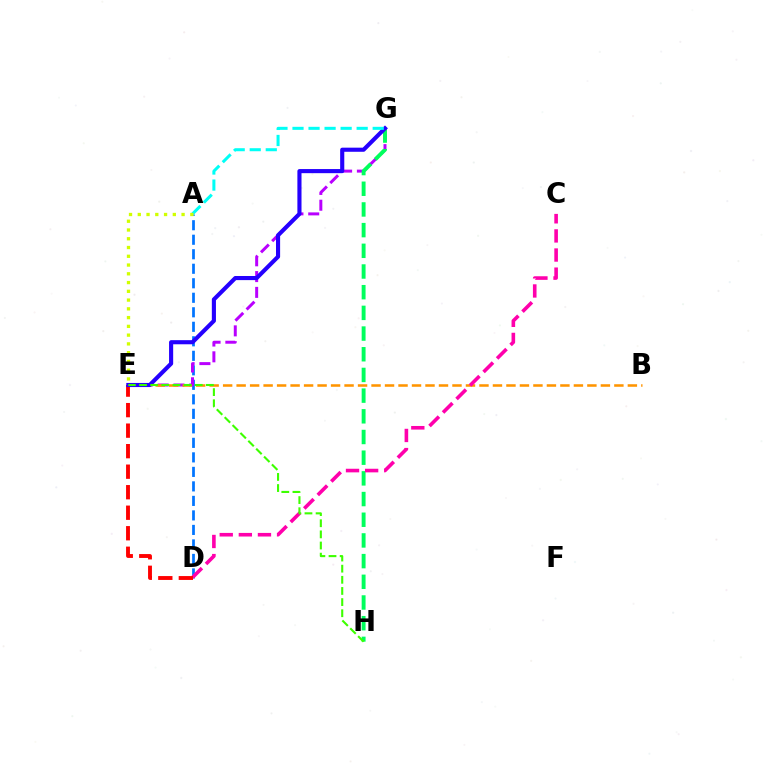{('A', 'D'): [{'color': '#0074ff', 'line_style': 'dashed', 'thickness': 1.97}], ('E', 'G'): [{'color': '#b900ff', 'line_style': 'dashed', 'thickness': 2.14}, {'color': '#2500ff', 'line_style': 'solid', 'thickness': 2.96}], ('B', 'E'): [{'color': '#ff9400', 'line_style': 'dashed', 'thickness': 1.83}], ('G', 'H'): [{'color': '#00ff5c', 'line_style': 'dashed', 'thickness': 2.81}], ('C', 'D'): [{'color': '#ff00ac', 'line_style': 'dashed', 'thickness': 2.6}], ('D', 'E'): [{'color': '#ff0000', 'line_style': 'dashed', 'thickness': 2.79}], ('A', 'G'): [{'color': '#00fff6', 'line_style': 'dashed', 'thickness': 2.18}], ('E', 'H'): [{'color': '#3dff00', 'line_style': 'dashed', 'thickness': 1.51}], ('A', 'E'): [{'color': '#d1ff00', 'line_style': 'dotted', 'thickness': 2.38}]}